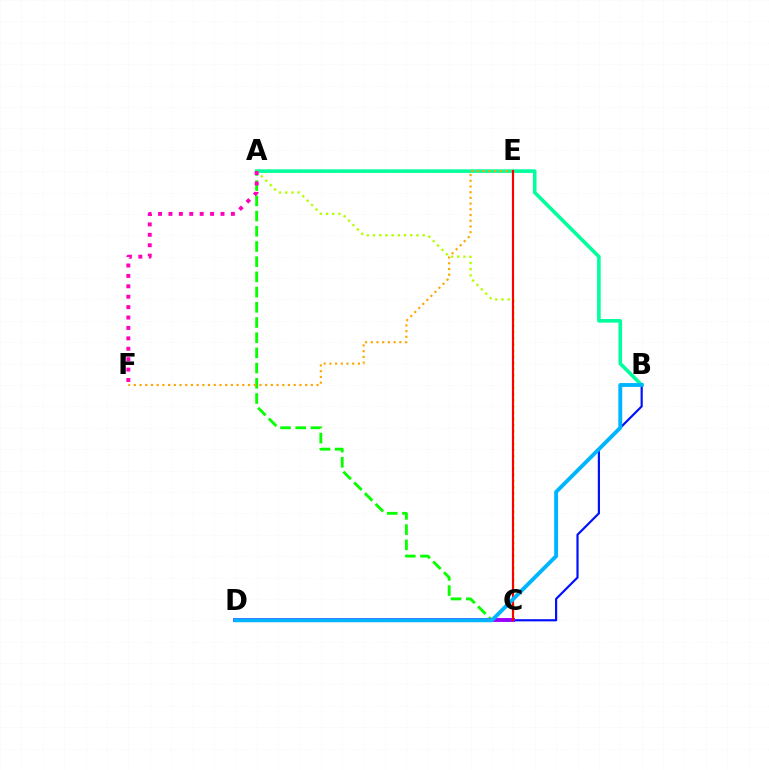{('A', 'B'): [{'color': '#00ff9d', 'line_style': 'solid', 'thickness': 2.59}], ('B', 'C'): [{'color': '#0010ff', 'line_style': 'solid', 'thickness': 1.56}], ('A', 'C'): [{'color': '#08ff00', 'line_style': 'dashed', 'thickness': 2.07}, {'color': '#b3ff00', 'line_style': 'dotted', 'thickness': 1.69}], ('E', 'F'): [{'color': '#ffa500', 'line_style': 'dotted', 'thickness': 1.55}], ('C', 'D'): [{'color': '#9b00ff', 'line_style': 'solid', 'thickness': 2.79}], ('C', 'E'): [{'color': '#ff0000', 'line_style': 'solid', 'thickness': 1.56}], ('A', 'F'): [{'color': '#ff00bd', 'line_style': 'dotted', 'thickness': 2.83}], ('B', 'D'): [{'color': '#00b5ff', 'line_style': 'solid', 'thickness': 2.8}]}